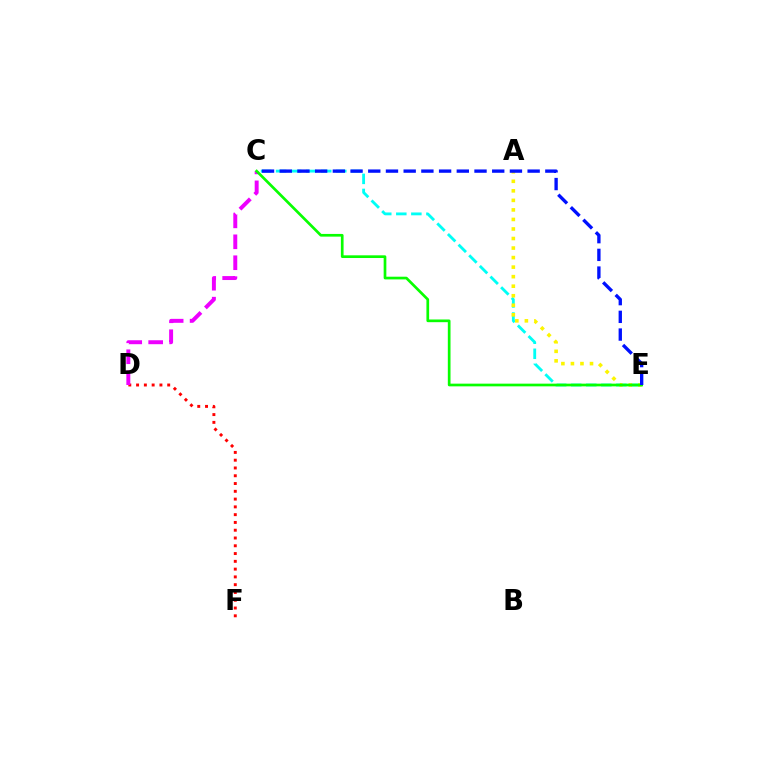{('D', 'F'): [{'color': '#ff0000', 'line_style': 'dotted', 'thickness': 2.11}], ('C', 'E'): [{'color': '#00fff6', 'line_style': 'dashed', 'thickness': 2.04}, {'color': '#08ff00', 'line_style': 'solid', 'thickness': 1.94}, {'color': '#0010ff', 'line_style': 'dashed', 'thickness': 2.41}], ('C', 'D'): [{'color': '#ee00ff', 'line_style': 'dashed', 'thickness': 2.84}], ('A', 'E'): [{'color': '#fcf500', 'line_style': 'dotted', 'thickness': 2.59}]}